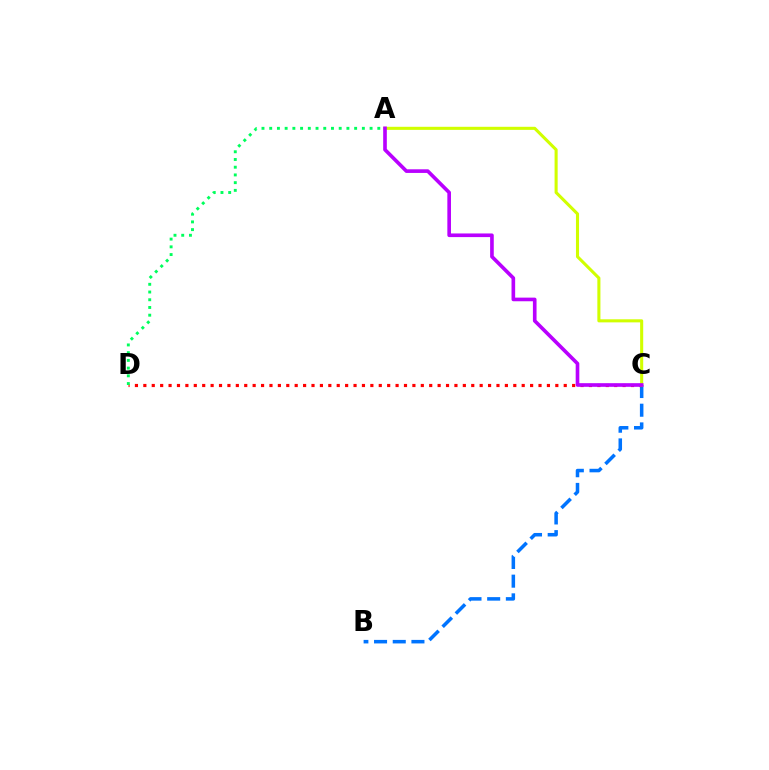{('B', 'C'): [{'color': '#0074ff', 'line_style': 'dashed', 'thickness': 2.54}], ('C', 'D'): [{'color': '#ff0000', 'line_style': 'dotted', 'thickness': 2.28}], ('A', 'D'): [{'color': '#00ff5c', 'line_style': 'dotted', 'thickness': 2.1}], ('A', 'C'): [{'color': '#d1ff00', 'line_style': 'solid', 'thickness': 2.21}, {'color': '#b900ff', 'line_style': 'solid', 'thickness': 2.62}]}